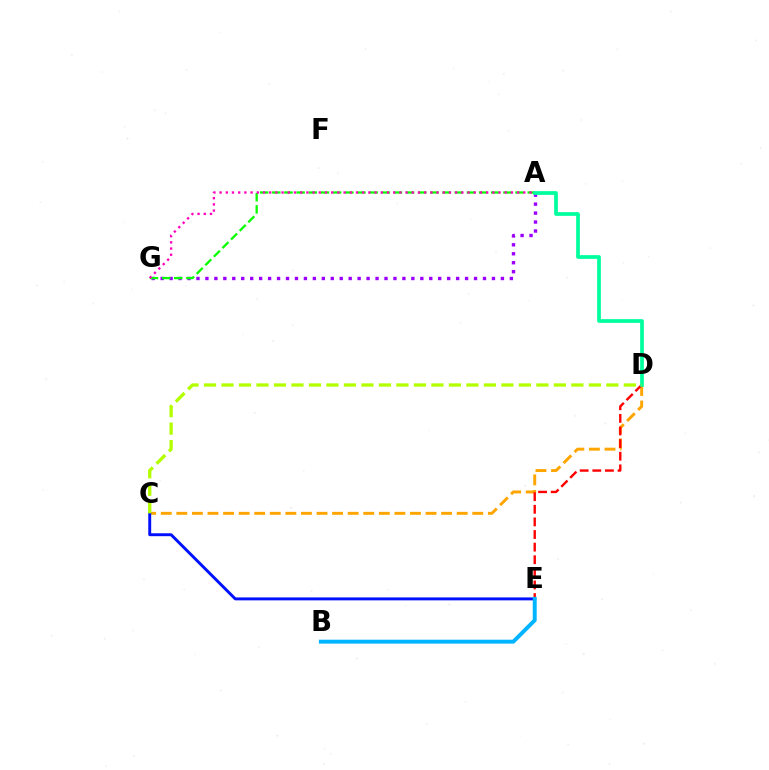{('C', 'D'): [{'color': '#ffa500', 'line_style': 'dashed', 'thickness': 2.12}, {'color': '#b3ff00', 'line_style': 'dashed', 'thickness': 2.38}], ('C', 'E'): [{'color': '#0010ff', 'line_style': 'solid', 'thickness': 2.11}], ('D', 'E'): [{'color': '#ff0000', 'line_style': 'dashed', 'thickness': 1.71}], ('A', 'G'): [{'color': '#9b00ff', 'line_style': 'dotted', 'thickness': 2.43}, {'color': '#08ff00', 'line_style': 'dashed', 'thickness': 1.65}, {'color': '#ff00bd', 'line_style': 'dotted', 'thickness': 1.68}], ('A', 'D'): [{'color': '#00ff9d', 'line_style': 'solid', 'thickness': 2.68}], ('B', 'E'): [{'color': '#00b5ff', 'line_style': 'solid', 'thickness': 2.83}]}